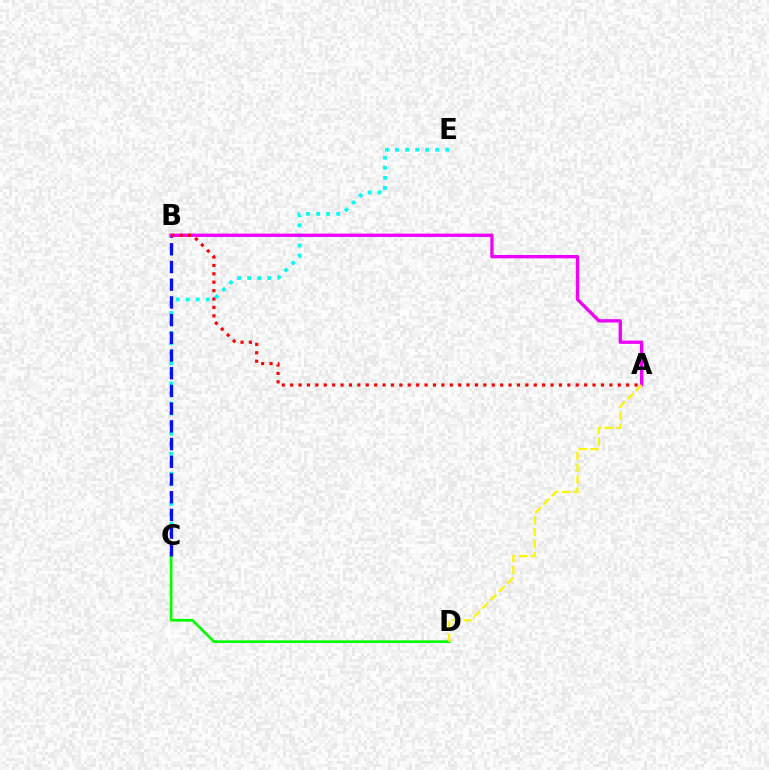{('C', 'D'): [{'color': '#08ff00', 'line_style': 'solid', 'thickness': 1.95}], ('C', 'E'): [{'color': '#00fff6', 'line_style': 'dotted', 'thickness': 2.73}], ('B', 'C'): [{'color': '#0010ff', 'line_style': 'dashed', 'thickness': 2.41}], ('A', 'B'): [{'color': '#ee00ff', 'line_style': 'solid', 'thickness': 2.39}, {'color': '#ff0000', 'line_style': 'dotted', 'thickness': 2.28}], ('A', 'D'): [{'color': '#fcf500', 'line_style': 'dashed', 'thickness': 1.61}]}